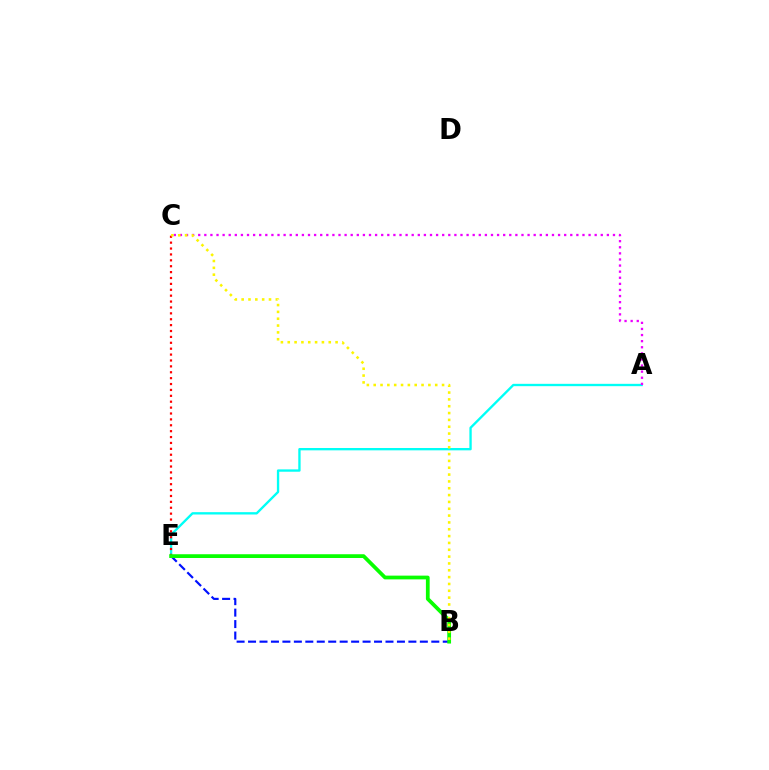{('A', 'E'): [{'color': '#00fff6', 'line_style': 'solid', 'thickness': 1.69}], ('B', 'E'): [{'color': '#0010ff', 'line_style': 'dashed', 'thickness': 1.56}, {'color': '#08ff00', 'line_style': 'solid', 'thickness': 2.7}], ('C', 'E'): [{'color': '#ff0000', 'line_style': 'dotted', 'thickness': 1.6}], ('A', 'C'): [{'color': '#ee00ff', 'line_style': 'dotted', 'thickness': 1.66}], ('B', 'C'): [{'color': '#fcf500', 'line_style': 'dotted', 'thickness': 1.86}]}